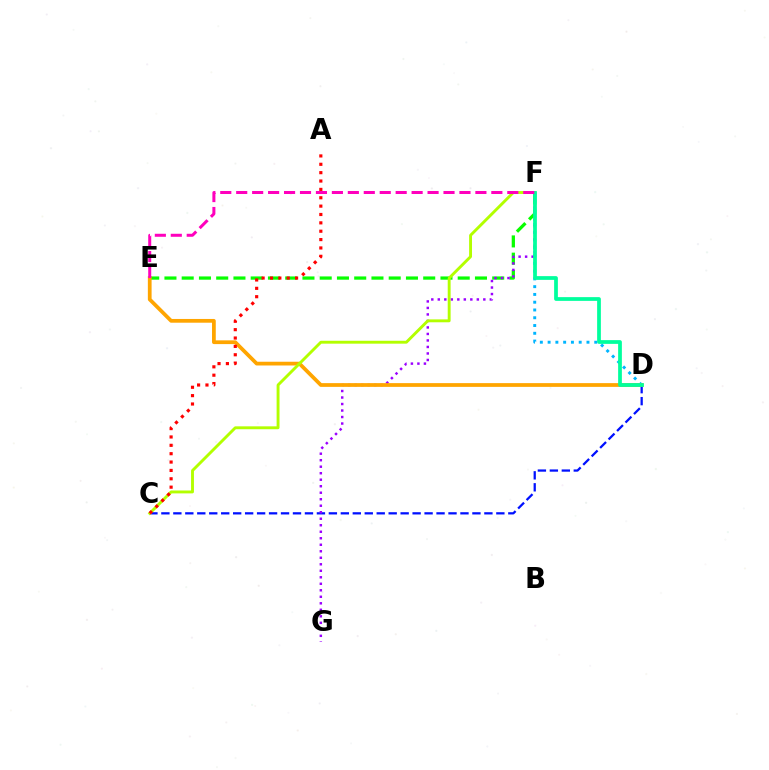{('D', 'F'): [{'color': '#00b5ff', 'line_style': 'dotted', 'thickness': 2.11}, {'color': '#00ff9d', 'line_style': 'solid', 'thickness': 2.7}], ('E', 'F'): [{'color': '#08ff00', 'line_style': 'dashed', 'thickness': 2.34}, {'color': '#ff00bd', 'line_style': 'dashed', 'thickness': 2.17}], ('C', 'D'): [{'color': '#0010ff', 'line_style': 'dashed', 'thickness': 1.63}], ('F', 'G'): [{'color': '#9b00ff', 'line_style': 'dotted', 'thickness': 1.77}], ('D', 'E'): [{'color': '#ffa500', 'line_style': 'solid', 'thickness': 2.7}], ('C', 'F'): [{'color': '#b3ff00', 'line_style': 'solid', 'thickness': 2.08}], ('A', 'C'): [{'color': '#ff0000', 'line_style': 'dotted', 'thickness': 2.27}]}